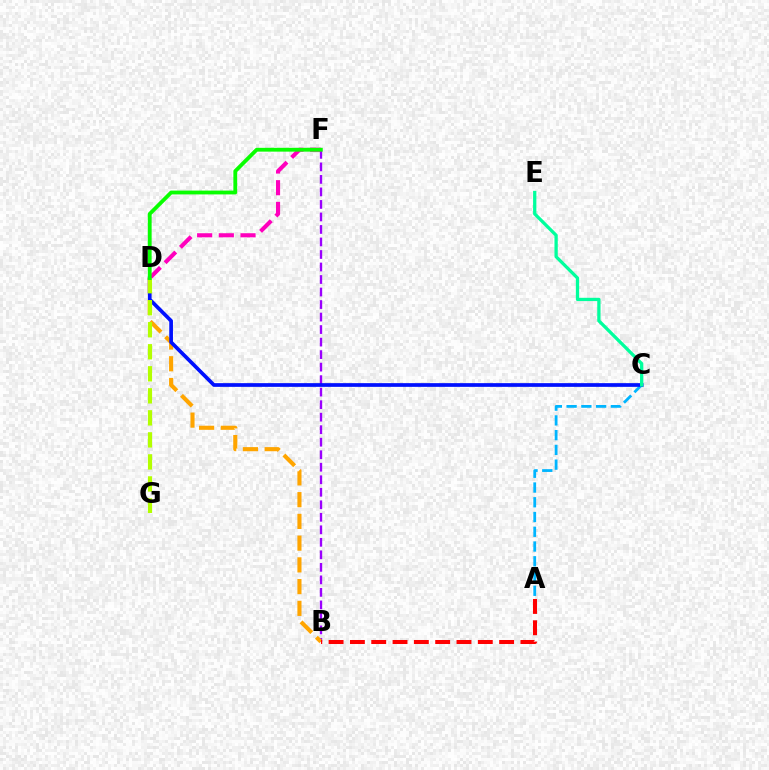{('B', 'F'): [{'color': '#9b00ff', 'line_style': 'dashed', 'thickness': 1.7}], ('A', 'C'): [{'color': '#00b5ff', 'line_style': 'dashed', 'thickness': 2.0}], ('B', 'D'): [{'color': '#ffa500', 'line_style': 'dashed', 'thickness': 2.95}], ('C', 'D'): [{'color': '#0010ff', 'line_style': 'solid', 'thickness': 2.67}], ('C', 'E'): [{'color': '#00ff9d', 'line_style': 'solid', 'thickness': 2.36}], ('A', 'B'): [{'color': '#ff0000', 'line_style': 'dashed', 'thickness': 2.9}], ('D', 'F'): [{'color': '#ff00bd', 'line_style': 'dashed', 'thickness': 2.95}, {'color': '#08ff00', 'line_style': 'solid', 'thickness': 2.75}], ('D', 'G'): [{'color': '#b3ff00', 'line_style': 'dashed', 'thickness': 2.99}]}